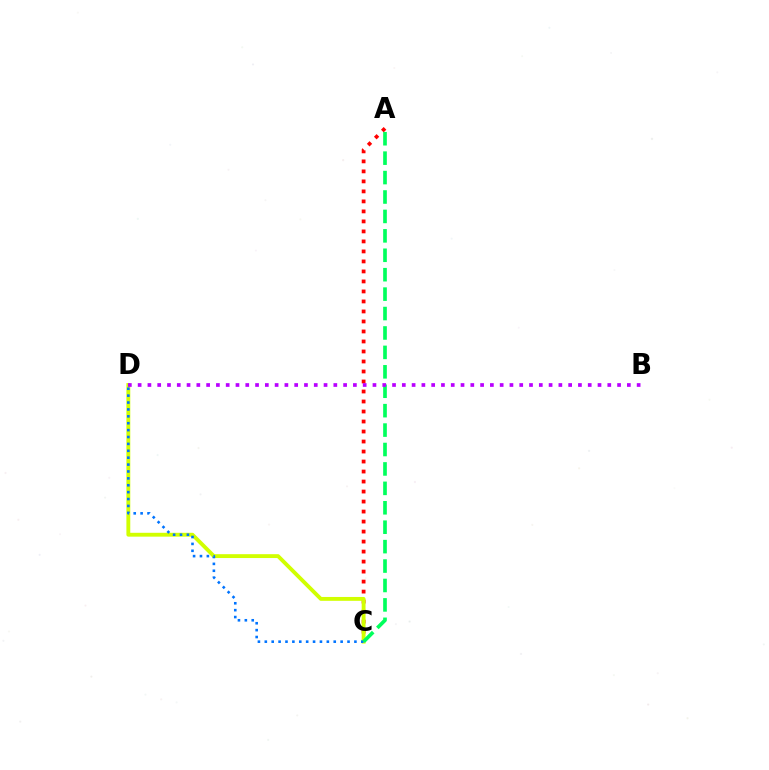{('A', 'C'): [{'color': '#ff0000', 'line_style': 'dotted', 'thickness': 2.72}, {'color': '#00ff5c', 'line_style': 'dashed', 'thickness': 2.64}], ('C', 'D'): [{'color': '#d1ff00', 'line_style': 'solid', 'thickness': 2.78}, {'color': '#0074ff', 'line_style': 'dotted', 'thickness': 1.87}], ('B', 'D'): [{'color': '#b900ff', 'line_style': 'dotted', 'thickness': 2.66}]}